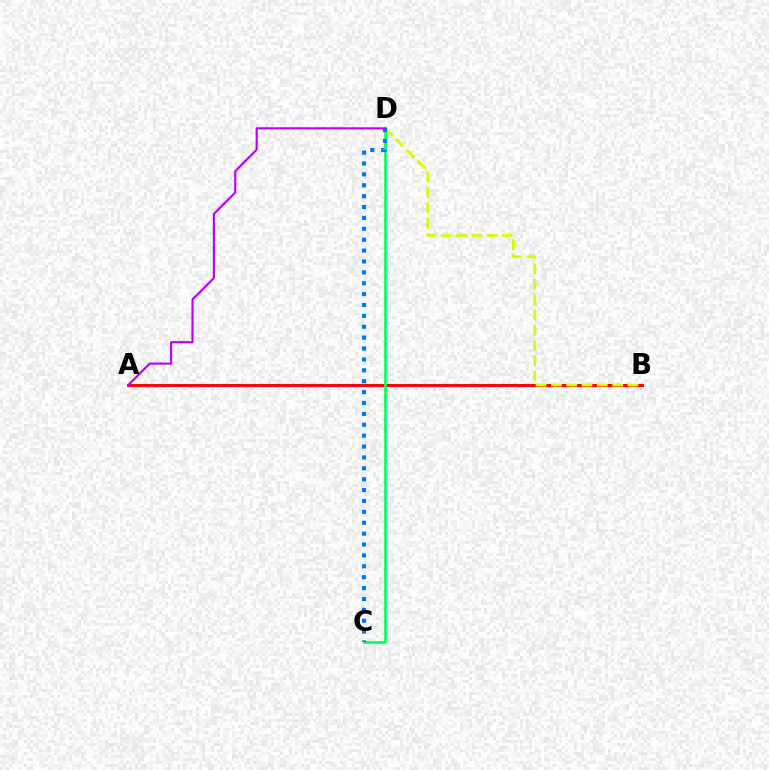{('A', 'B'): [{'color': '#ff0000', 'line_style': 'solid', 'thickness': 2.11}], ('C', 'D'): [{'color': '#00ff5c', 'line_style': 'solid', 'thickness': 1.9}, {'color': '#0074ff', 'line_style': 'dotted', 'thickness': 2.96}], ('B', 'D'): [{'color': '#d1ff00', 'line_style': 'dashed', 'thickness': 2.08}], ('A', 'D'): [{'color': '#b900ff', 'line_style': 'solid', 'thickness': 1.53}]}